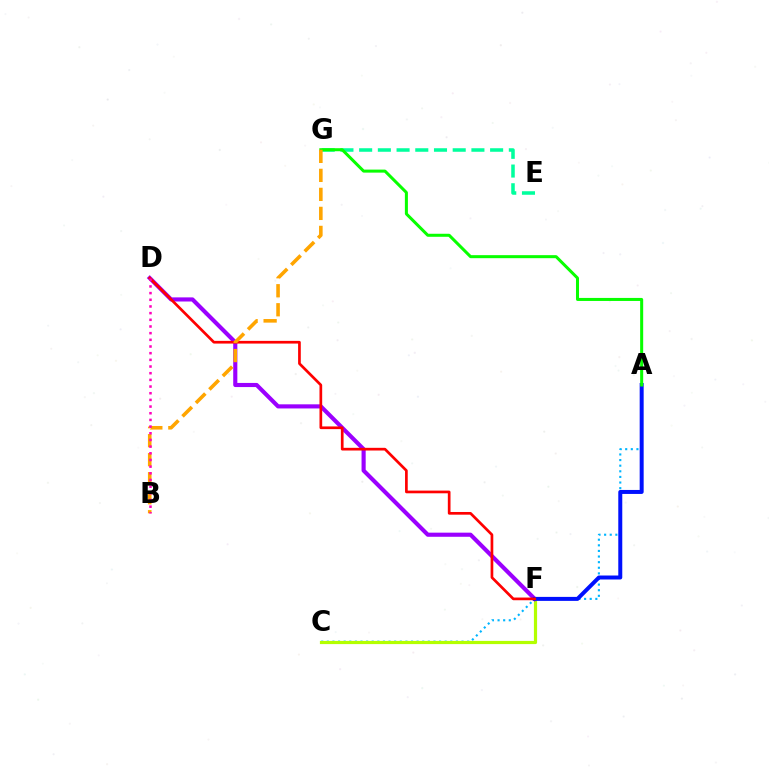{('A', 'C'): [{'color': '#00b5ff', 'line_style': 'dotted', 'thickness': 1.52}], ('C', 'F'): [{'color': '#b3ff00', 'line_style': 'solid', 'thickness': 2.29}], ('E', 'G'): [{'color': '#00ff9d', 'line_style': 'dashed', 'thickness': 2.54}], ('D', 'F'): [{'color': '#9b00ff', 'line_style': 'solid', 'thickness': 2.97}, {'color': '#ff0000', 'line_style': 'solid', 'thickness': 1.94}], ('A', 'F'): [{'color': '#0010ff', 'line_style': 'solid', 'thickness': 2.87}], ('A', 'G'): [{'color': '#08ff00', 'line_style': 'solid', 'thickness': 2.18}], ('B', 'G'): [{'color': '#ffa500', 'line_style': 'dashed', 'thickness': 2.58}], ('B', 'D'): [{'color': '#ff00bd', 'line_style': 'dotted', 'thickness': 1.81}]}